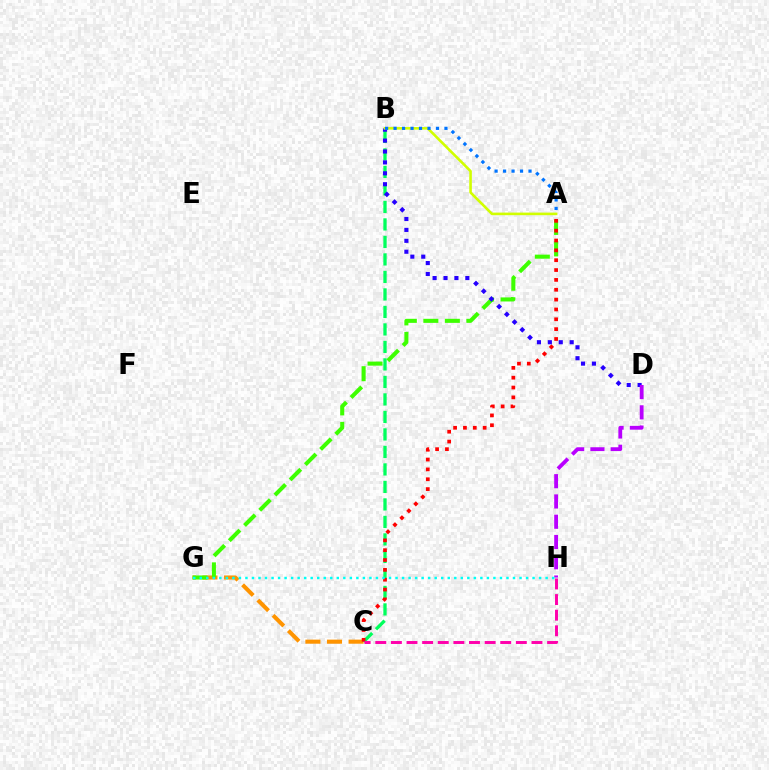{('C', 'G'): [{'color': '#ff9400', 'line_style': 'dashed', 'thickness': 2.93}], ('B', 'C'): [{'color': '#00ff5c', 'line_style': 'dashed', 'thickness': 2.38}], ('A', 'G'): [{'color': '#3dff00', 'line_style': 'dashed', 'thickness': 2.92}], ('A', 'C'): [{'color': '#ff0000', 'line_style': 'dotted', 'thickness': 2.68}], ('C', 'H'): [{'color': '#ff00ac', 'line_style': 'dashed', 'thickness': 2.12}], ('B', 'D'): [{'color': '#2500ff', 'line_style': 'dotted', 'thickness': 2.96}], ('A', 'B'): [{'color': '#d1ff00', 'line_style': 'solid', 'thickness': 1.87}, {'color': '#0074ff', 'line_style': 'dotted', 'thickness': 2.3}], ('D', 'H'): [{'color': '#b900ff', 'line_style': 'dashed', 'thickness': 2.75}], ('G', 'H'): [{'color': '#00fff6', 'line_style': 'dotted', 'thickness': 1.77}]}